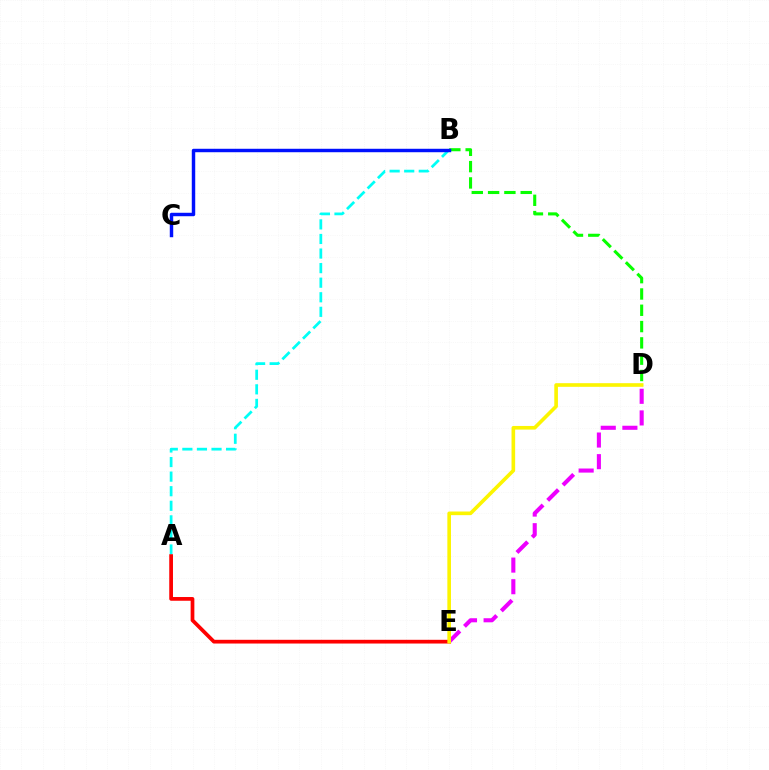{('B', 'D'): [{'color': '#08ff00', 'line_style': 'dashed', 'thickness': 2.21}], ('A', 'B'): [{'color': '#00fff6', 'line_style': 'dashed', 'thickness': 1.98}], ('B', 'C'): [{'color': '#0010ff', 'line_style': 'solid', 'thickness': 2.48}], ('A', 'E'): [{'color': '#ff0000', 'line_style': 'solid', 'thickness': 2.69}], ('D', 'E'): [{'color': '#ee00ff', 'line_style': 'dashed', 'thickness': 2.94}, {'color': '#fcf500', 'line_style': 'solid', 'thickness': 2.62}]}